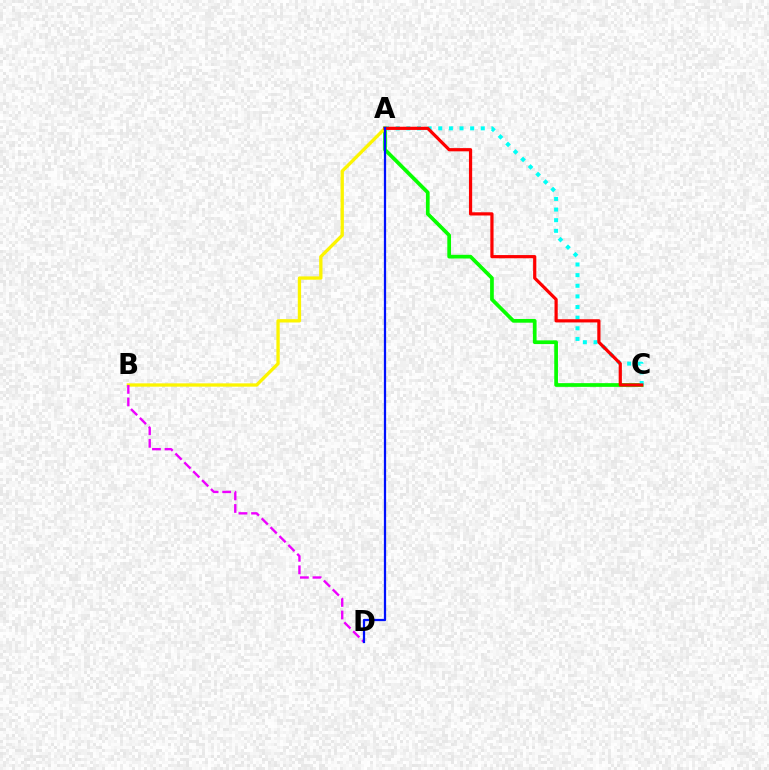{('A', 'C'): [{'color': '#08ff00', 'line_style': 'solid', 'thickness': 2.67}, {'color': '#00fff6', 'line_style': 'dotted', 'thickness': 2.89}, {'color': '#ff0000', 'line_style': 'solid', 'thickness': 2.31}], ('A', 'B'): [{'color': '#fcf500', 'line_style': 'solid', 'thickness': 2.39}], ('B', 'D'): [{'color': '#ee00ff', 'line_style': 'dashed', 'thickness': 1.71}], ('A', 'D'): [{'color': '#0010ff', 'line_style': 'solid', 'thickness': 1.62}]}